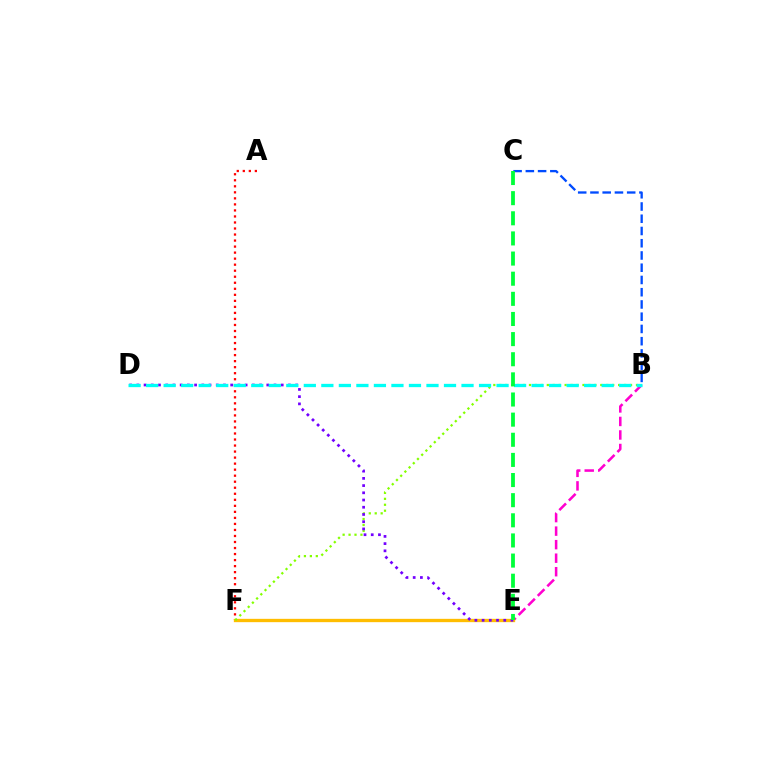{('A', 'F'): [{'color': '#ff0000', 'line_style': 'dotted', 'thickness': 1.64}], ('B', 'F'): [{'color': '#ff00cf', 'line_style': 'dashed', 'thickness': 1.84}, {'color': '#84ff00', 'line_style': 'dotted', 'thickness': 1.62}], ('E', 'F'): [{'color': '#ffbd00', 'line_style': 'solid', 'thickness': 2.39}], ('B', 'C'): [{'color': '#004bff', 'line_style': 'dashed', 'thickness': 1.66}], ('D', 'E'): [{'color': '#7200ff', 'line_style': 'dotted', 'thickness': 1.96}], ('B', 'D'): [{'color': '#00fff6', 'line_style': 'dashed', 'thickness': 2.38}], ('C', 'E'): [{'color': '#00ff39', 'line_style': 'dashed', 'thickness': 2.74}]}